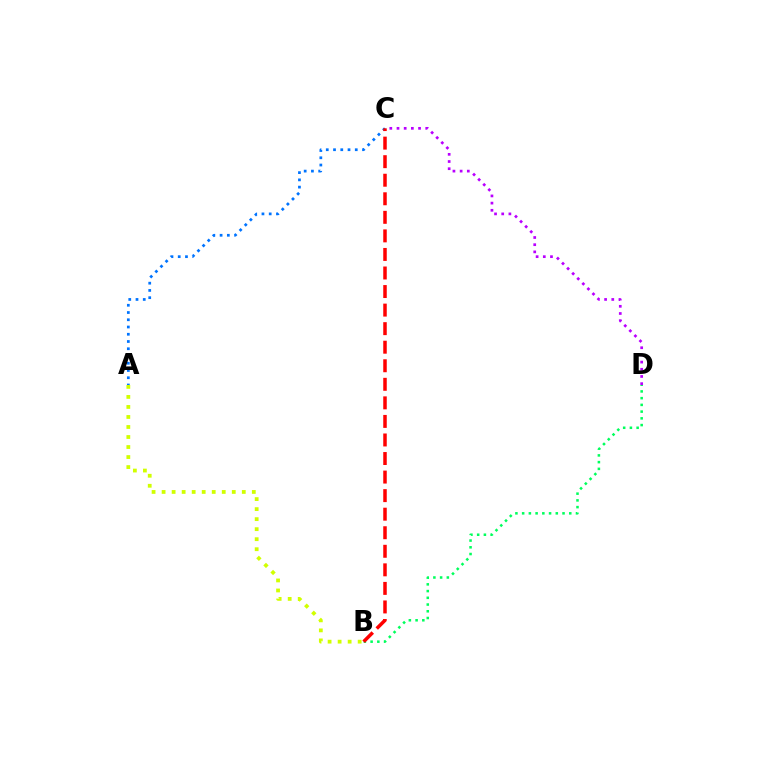{('B', 'D'): [{'color': '#00ff5c', 'line_style': 'dotted', 'thickness': 1.83}], ('C', 'D'): [{'color': '#b900ff', 'line_style': 'dotted', 'thickness': 1.95}], ('A', 'C'): [{'color': '#0074ff', 'line_style': 'dotted', 'thickness': 1.97}], ('B', 'C'): [{'color': '#ff0000', 'line_style': 'dashed', 'thickness': 2.52}], ('A', 'B'): [{'color': '#d1ff00', 'line_style': 'dotted', 'thickness': 2.72}]}